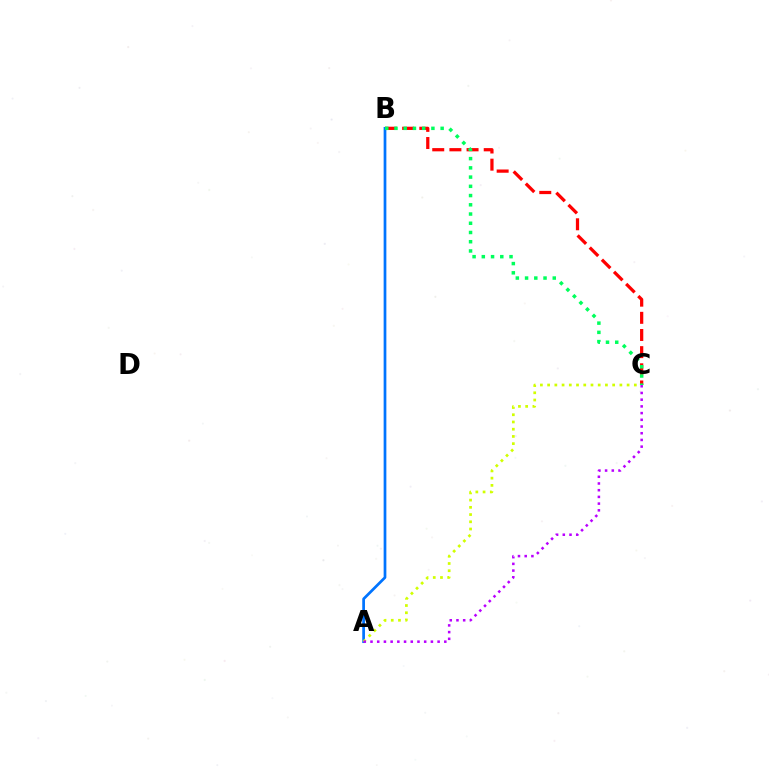{('B', 'C'): [{'color': '#ff0000', 'line_style': 'dashed', 'thickness': 2.33}, {'color': '#00ff5c', 'line_style': 'dotted', 'thickness': 2.51}], ('A', 'B'): [{'color': '#0074ff', 'line_style': 'solid', 'thickness': 1.96}], ('A', 'C'): [{'color': '#d1ff00', 'line_style': 'dotted', 'thickness': 1.96}, {'color': '#b900ff', 'line_style': 'dotted', 'thickness': 1.82}]}